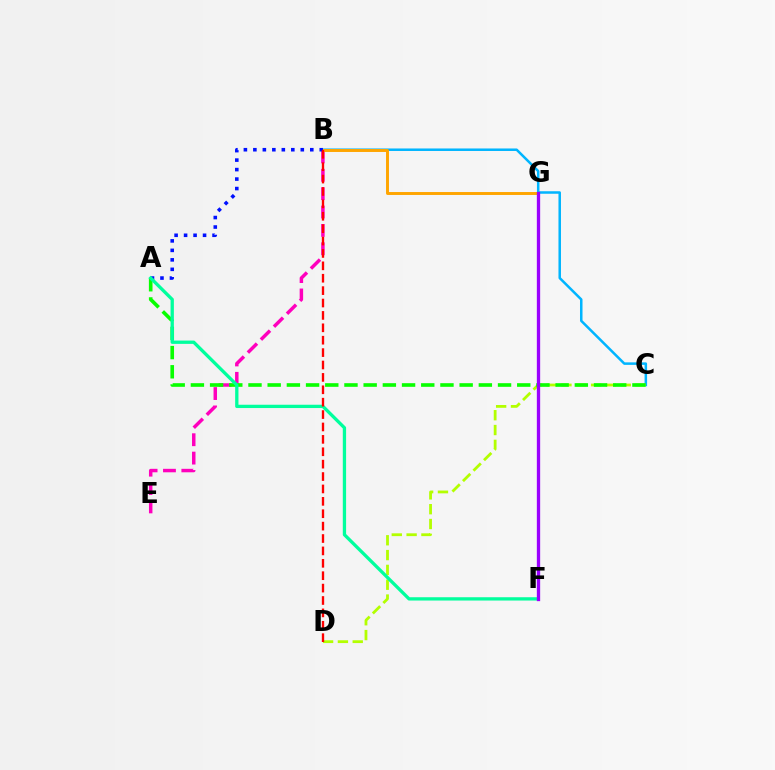{('B', 'C'): [{'color': '#00b5ff', 'line_style': 'solid', 'thickness': 1.81}], ('B', 'E'): [{'color': '#ff00bd', 'line_style': 'dashed', 'thickness': 2.5}], ('C', 'D'): [{'color': '#b3ff00', 'line_style': 'dashed', 'thickness': 2.01}], ('B', 'G'): [{'color': '#ffa500', 'line_style': 'solid', 'thickness': 2.11}], ('A', 'B'): [{'color': '#0010ff', 'line_style': 'dotted', 'thickness': 2.58}], ('A', 'C'): [{'color': '#08ff00', 'line_style': 'dashed', 'thickness': 2.61}], ('A', 'F'): [{'color': '#00ff9d', 'line_style': 'solid', 'thickness': 2.38}], ('B', 'D'): [{'color': '#ff0000', 'line_style': 'dashed', 'thickness': 1.68}], ('F', 'G'): [{'color': '#9b00ff', 'line_style': 'solid', 'thickness': 2.39}]}